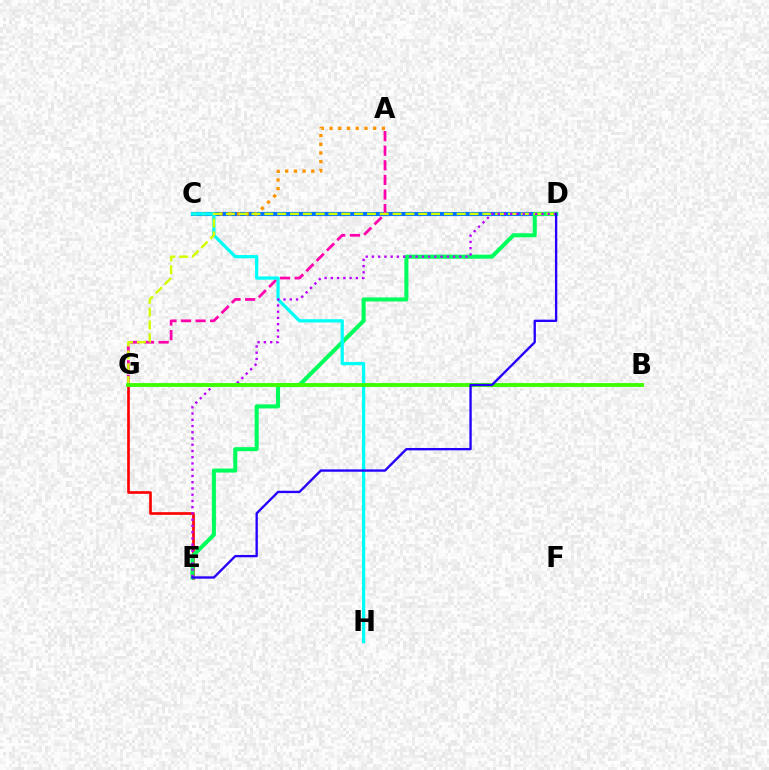{('C', 'D'): [{'color': '#0074ff', 'line_style': 'solid', 'thickness': 2.97}], ('E', 'G'): [{'color': '#ff0000', 'line_style': 'solid', 'thickness': 1.91}], ('A', 'C'): [{'color': '#ff9400', 'line_style': 'dotted', 'thickness': 2.37}], ('D', 'E'): [{'color': '#00ff5c', 'line_style': 'solid', 'thickness': 2.92}, {'color': '#b900ff', 'line_style': 'dotted', 'thickness': 1.7}, {'color': '#2500ff', 'line_style': 'solid', 'thickness': 1.69}], ('A', 'G'): [{'color': '#ff00ac', 'line_style': 'dashed', 'thickness': 1.98}], ('C', 'H'): [{'color': '#00fff6', 'line_style': 'solid', 'thickness': 2.34}], ('D', 'G'): [{'color': '#d1ff00', 'line_style': 'dashed', 'thickness': 1.74}], ('B', 'G'): [{'color': '#3dff00', 'line_style': 'solid', 'thickness': 2.77}]}